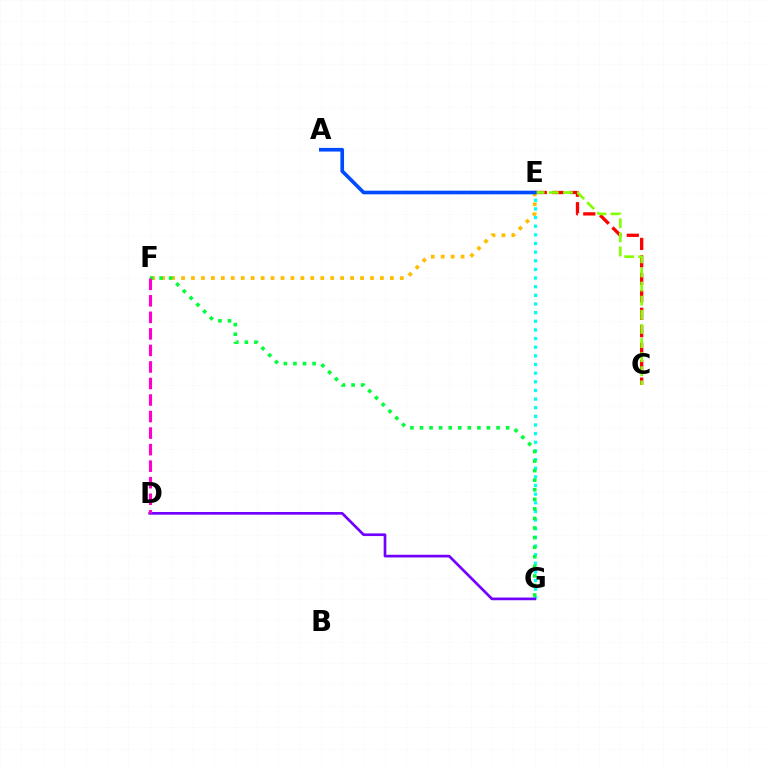{('C', 'E'): [{'color': '#ff0000', 'line_style': 'dashed', 'thickness': 2.37}, {'color': '#84ff00', 'line_style': 'dashed', 'thickness': 1.92}], ('E', 'F'): [{'color': '#ffbd00', 'line_style': 'dotted', 'thickness': 2.7}], ('E', 'G'): [{'color': '#00fff6', 'line_style': 'dotted', 'thickness': 2.35}], ('F', 'G'): [{'color': '#00ff39', 'line_style': 'dotted', 'thickness': 2.6}], ('D', 'G'): [{'color': '#7200ff', 'line_style': 'solid', 'thickness': 1.93}], ('A', 'E'): [{'color': '#004bff', 'line_style': 'solid', 'thickness': 2.63}], ('D', 'F'): [{'color': '#ff00cf', 'line_style': 'dashed', 'thickness': 2.25}]}